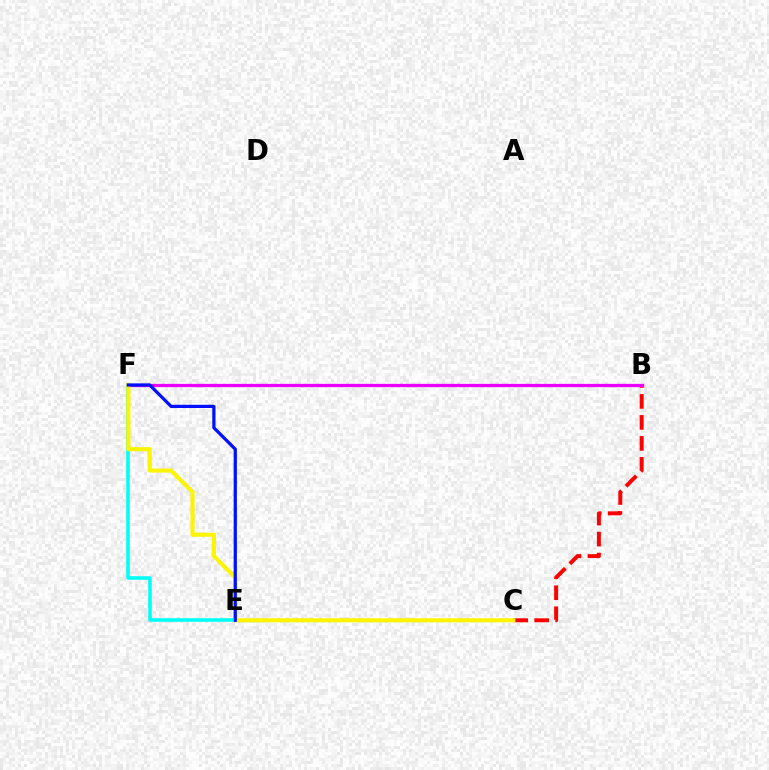{('B', 'C'): [{'color': '#ff0000', 'line_style': 'dashed', 'thickness': 2.85}], ('E', 'F'): [{'color': '#00fff6', 'line_style': 'solid', 'thickness': 2.58}, {'color': '#0010ff', 'line_style': 'solid', 'thickness': 2.31}], ('B', 'F'): [{'color': '#ee00ff', 'line_style': 'solid', 'thickness': 2.35}], ('C', 'E'): [{'color': '#08ff00', 'line_style': 'dotted', 'thickness': 1.85}], ('C', 'F'): [{'color': '#fcf500', 'line_style': 'solid', 'thickness': 2.93}]}